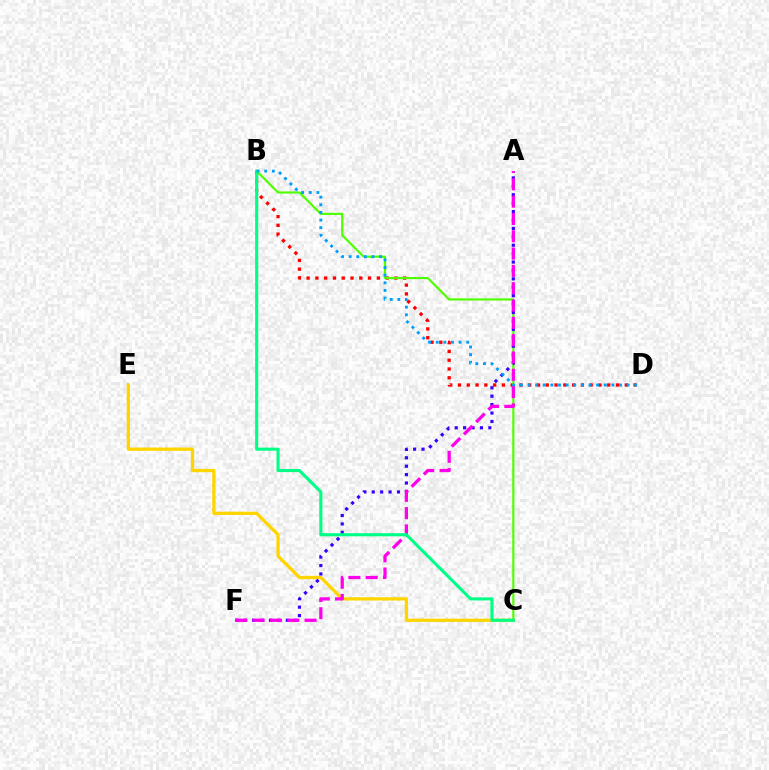{('C', 'E'): [{'color': '#ffd500', 'line_style': 'solid', 'thickness': 2.36}], ('B', 'D'): [{'color': '#ff0000', 'line_style': 'dotted', 'thickness': 2.39}, {'color': '#009eff', 'line_style': 'dotted', 'thickness': 2.07}], ('B', 'C'): [{'color': '#4fff00', 'line_style': 'solid', 'thickness': 1.56}, {'color': '#00ff86', 'line_style': 'solid', 'thickness': 2.24}], ('A', 'F'): [{'color': '#3700ff', 'line_style': 'dotted', 'thickness': 2.29}, {'color': '#ff00ed', 'line_style': 'dashed', 'thickness': 2.35}]}